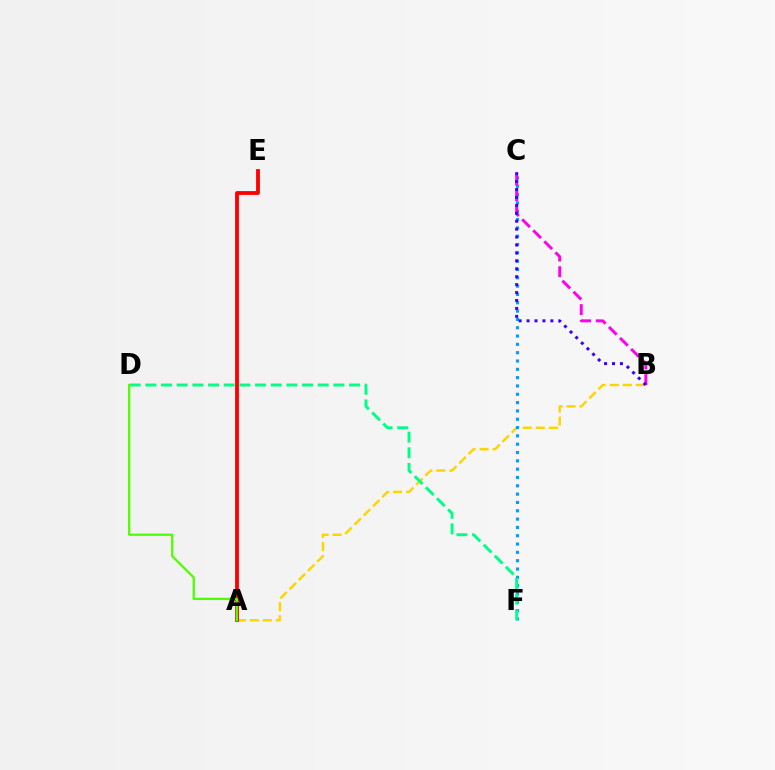{('A', 'B'): [{'color': '#ffd500', 'line_style': 'dashed', 'thickness': 1.77}], ('A', 'E'): [{'color': '#ff0000', 'line_style': 'solid', 'thickness': 2.75}], ('C', 'F'): [{'color': '#009eff', 'line_style': 'dotted', 'thickness': 2.26}], ('B', 'C'): [{'color': '#ff00ed', 'line_style': 'dashed', 'thickness': 2.12}, {'color': '#3700ff', 'line_style': 'dotted', 'thickness': 2.15}], ('D', 'F'): [{'color': '#00ff86', 'line_style': 'dashed', 'thickness': 2.13}], ('A', 'D'): [{'color': '#4fff00', 'line_style': 'solid', 'thickness': 1.64}]}